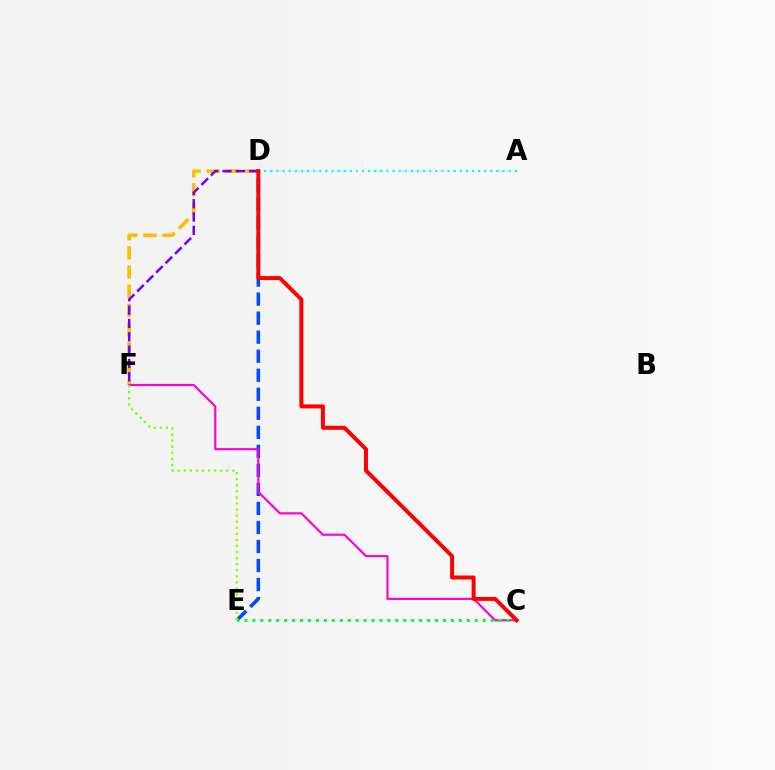{('D', 'E'): [{'color': '#004bff', 'line_style': 'dashed', 'thickness': 2.58}], ('D', 'F'): [{'color': '#ffbd00', 'line_style': 'dashed', 'thickness': 2.6}, {'color': '#7200ff', 'line_style': 'dashed', 'thickness': 1.81}], ('C', 'F'): [{'color': '#ff00cf', 'line_style': 'solid', 'thickness': 1.54}], ('C', 'E'): [{'color': '#00ff39', 'line_style': 'dotted', 'thickness': 2.16}], ('E', 'F'): [{'color': '#84ff00', 'line_style': 'dotted', 'thickness': 1.65}], ('A', 'D'): [{'color': '#00fff6', 'line_style': 'dotted', 'thickness': 1.66}], ('C', 'D'): [{'color': '#ff0000', 'line_style': 'solid', 'thickness': 2.86}]}